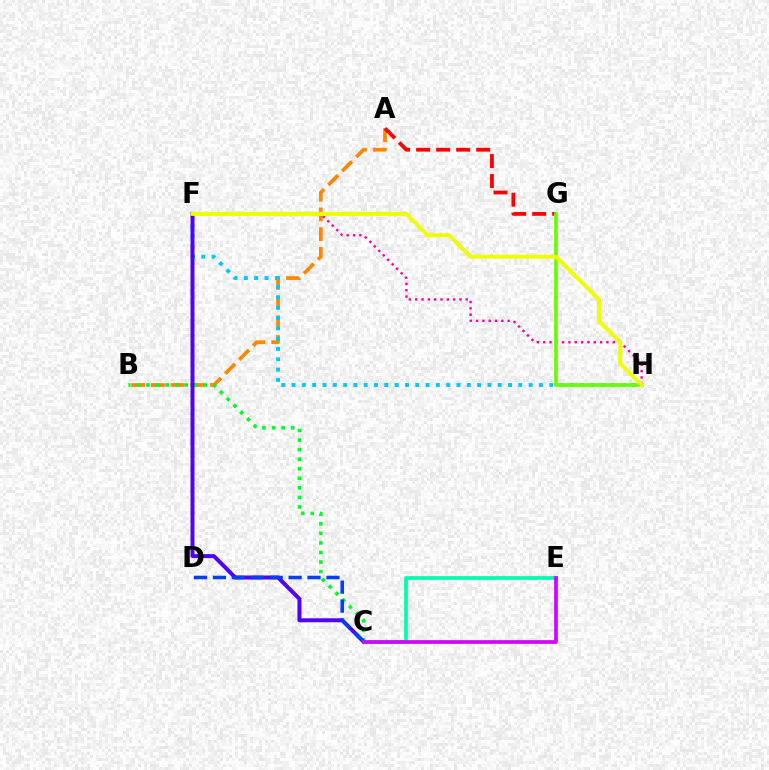{('A', 'B'): [{'color': '#ff8800', 'line_style': 'dashed', 'thickness': 2.68}], ('B', 'C'): [{'color': '#00ff27', 'line_style': 'dotted', 'thickness': 2.6}], ('F', 'H'): [{'color': '#00c7ff', 'line_style': 'dotted', 'thickness': 2.8}, {'color': '#ff00a0', 'line_style': 'dotted', 'thickness': 1.72}, {'color': '#eeff00', 'line_style': 'solid', 'thickness': 2.87}], ('A', 'G'): [{'color': '#ff0000', 'line_style': 'dashed', 'thickness': 2.72}], ('C', 'F'): [{'color': '#4f00ff', 'line_style': 'solid', 'thickness': 2.86}], ('C', 'E'): [{'color': '#00ffaf', 'line_style': 'solid', 'thickness': 2.7}, {'color': '#d600ff', 'line_style': 'solid', 'thickness': 2.65}], ('G', 'H'): [{'color': '#66ff00', 'line_style': 'solid', 'thickness': 2.63}], ('C', 'D'): [{'color': '#003fff', 'line_style': 'dashed', 'thickness': 2.57}]}